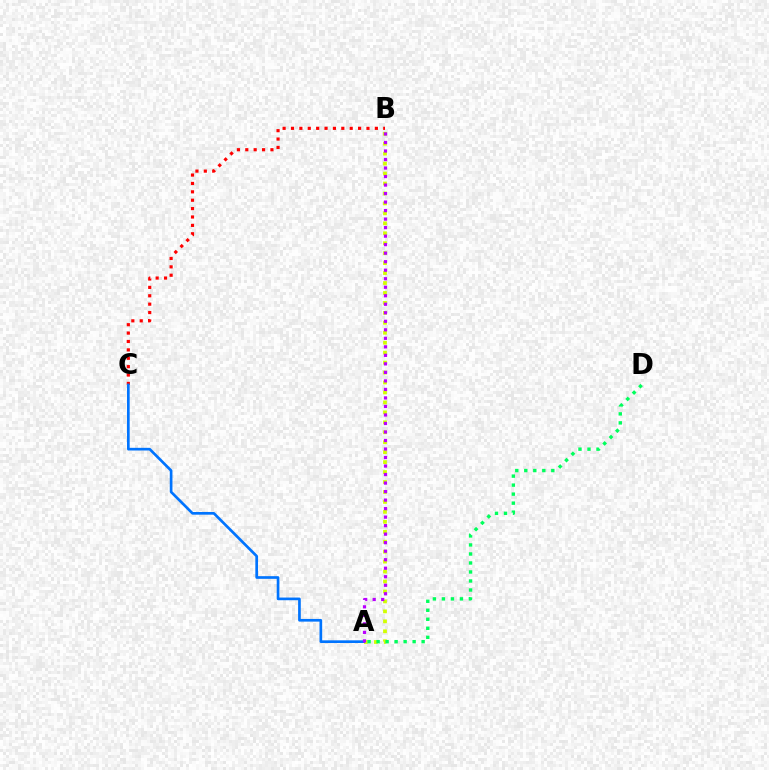{('B', 'C'): [{'color': '#ff0000', 'line_style': 'dotted', 'thickness': 2.28}], ('A', 'B'): [{'color': '#d1ff00', 'line_style': 'dotted', 'thickness': 2.7}, {'color': '#b900ff', 'line_style': 'dotted', 'thickness': 2.31}], ('A', 'C'): [{'color': '#0074ff', 'line_style': 'solid', 'thickness': 1.93}], ('A', 'D'): [{'color': '#00ff5c', 'line_style': 'dotted', 'thickness': 2.45}]}